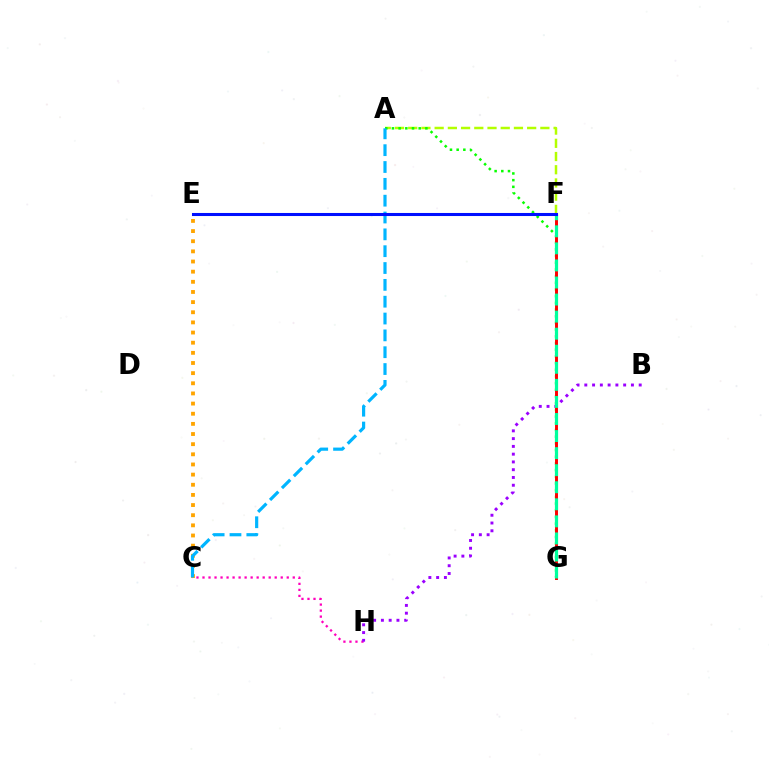{('C', 'H'): [{'color': '#ff00bd', 'line_style': 'dotted', 'thickness': 1.63}], ('A', 'F'): [{'color': '#b3ff00', 'line_style': 'dashed', 'thickness': 1.8}], ('C', 'E'): [{'color': '#ffa500', 'line_style': 'dotted', 'thickness': 2.76}], ('B', 'H'): [{'color': '#9b00ff', 'line_style': 'dotted', 'thickness': 2.11}], ('A', 'G'): [{'color': '#08ff00', 'line_style': 'dotted', 'thickness': 1.82}], ('F', 'G'): [{'color': '#ff0000', 'line_style': 'solid', 'thickness': 2.12}, {'color': '#00ff9d', 'line_style': 'dashed', 'thickness': 2.32}], ('A', 'C'): [{'color': '#00b5ff', 'line_style': 'dashed', 'thickness': 2.29}], ('E', 'F'): [{'color': '#0010ff', 'line_style': 'solid', 'thickness': 2.2}]}